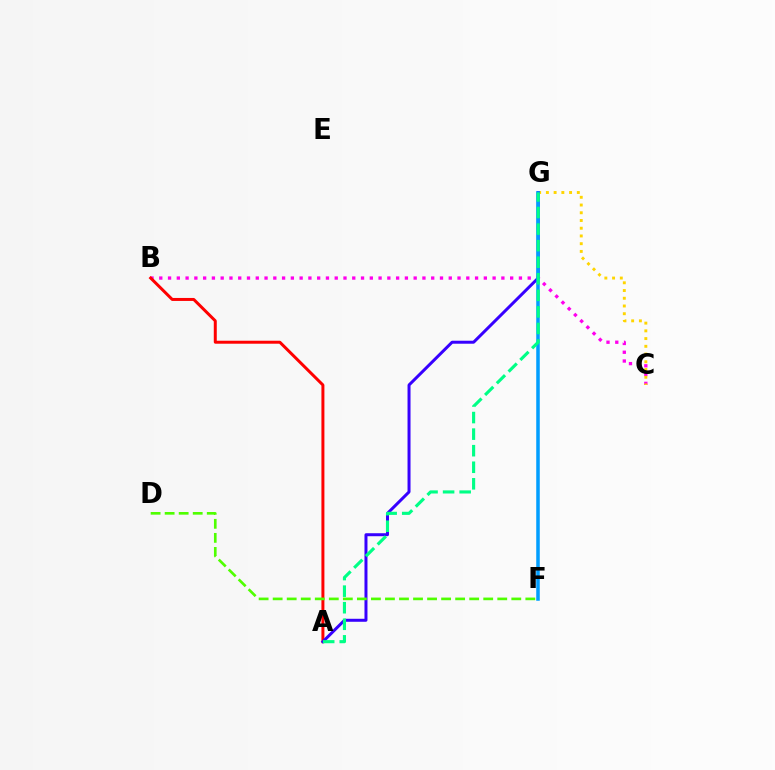{('B', 'C'): [{'color': '#ff00ed', 'line_style': 'dotted', 'thickness': 2.38}], ('C', 'G'): [{'color': '#ffd500', 'line_style': 'dotted', 'thickness': 2.1}], ('A', 'B'): [{'color': '#ff0000', 'line_style': 'solid', 'thickness': 2.15}], ('A', 'G'): [{'color': '#3700ff', 'line_style': 'solid', 'thickness': 2.16}, {'color': '#00ff86', 'line_style': 'dashed', 'thickness': 2.25}], ('D', 'F'): [{'color': '#4fff00', 'line_style': 'dashed', 'thickness': 1.91}], ('F', 'G'): [{'color': '#009eff', 'line_style': 'solid', 'thickness': 2.54}]}